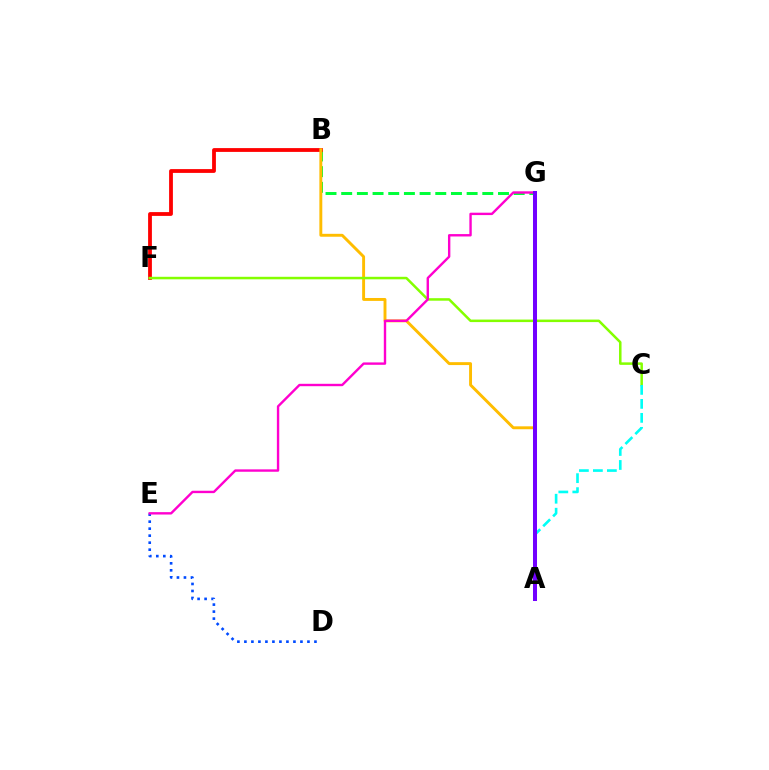{('B', 'G'): [{'color': '#00ff39', 'line_style': 'dashed', 'thickness': 2.13}], ('D', 'E'): [{'color': '#004bff', 'line_style': 'dotted', 'thickness': 1.9}], ('B', 'F'): [{'color': '#ff0000', 'line_style': 'solid', 'thickness': 2.73}], ('A', 'B'): [{'color': '#ffbd00', 'line_style': 'solid', 'thickness': 2.1}], ('C', 'F'): [{'color': '#84ff00', 'line_style': 'solid', 'thickness': 1.81}], ('A', 'C'): [{'color': '#00fff6', 'line_style': 'dashed', 'thickness': 1.9}], ('E', 'G'): [{'color': '#ff00cf', 'line_style': 'solid', 'thickness': 1.72}], ('A', 'G'): [{'color': '#7200ff', 'line_style': 'solid', 'thickness': 2.89}]}